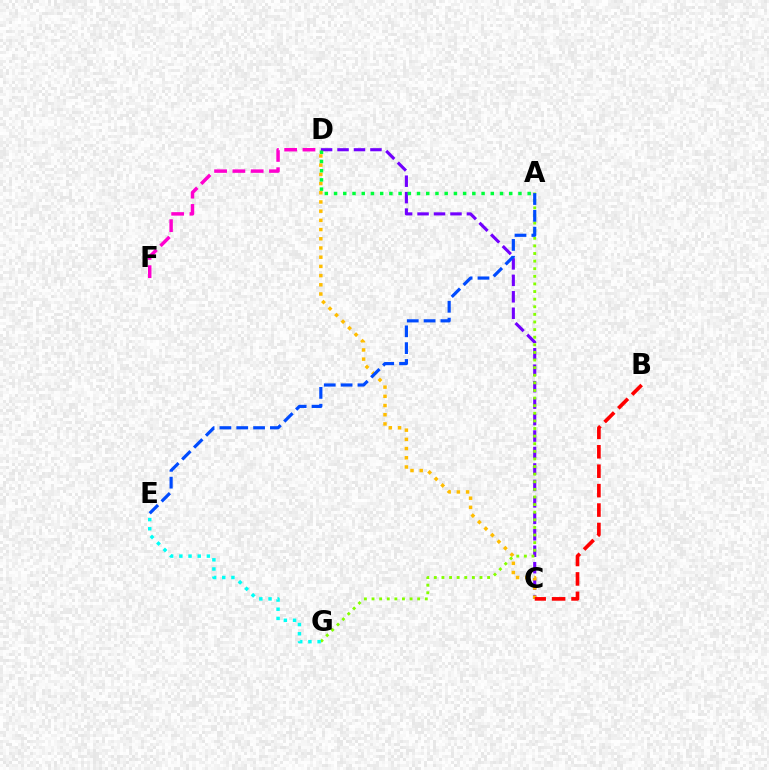{('C', 'D'): [{'color': '#7200ff', 'line_style': 'dashed', 'thickness': 2.24}, {'color': '#ffbd00', 'line_style': 'dotted', 'thickness': 2.5}], ('A', 'G'): [{'color': '#84ff00', 'line_style': 'dotted', 'thickness': 2.07}], ('E', 'G'): [{'color': '#00fff6', 'line_style': 'dotted', 'thickness': 2.5}], ('A', 'D'): [{'color': '#00ff39', 'line_style': 'dotted', 'thickness': 2.5}], ('A', 'E'): [{'color': '#004bff', 'line_style': 'dashed', 'thickness': 2.29}], ('B', 'C'): [{'color': '#ff0000', 'line_style': 'dashed', 'thickness': 2.64}], ('D', 'F'): [{'color': '#ff00cf', 'line_style': 'dashed', 'thickness': 2.49}]}